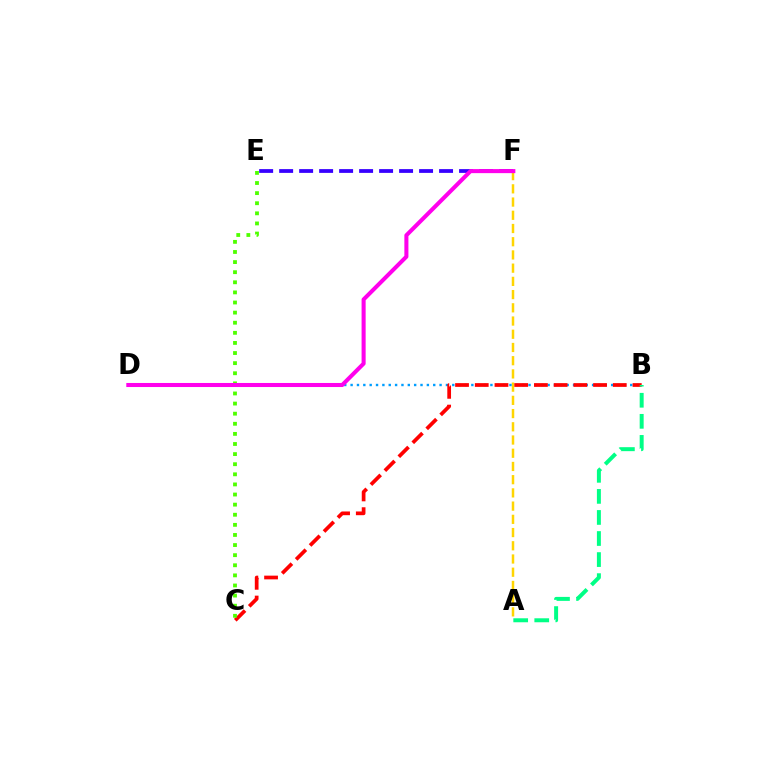{('A', 'F'): [{'color': '#ffd500', 'line_style': 'dashed', 'thickness': 1.8}], ('B', 'D'): [{'color': '#009eff', 'line_style': 'dotted', 'thickness': 1.73}], ('B', 'C'): [{'color': '#ff0000', 'line_style': 'dashed', 'thickness': 2.68}], ('A', 'B'): [{'color': '#00ff86', 'line_style': 'dashed', 'thickness': 2.86}], ('C', 'E'): [{'color': '#4fff00', 'line_style': 'dotted', 'thickness': 2.75}], ('E', 'F'): [{'color': '#3700ff', 'line_style': 'dashed', 'thickness': 2.72}], ('D', 'F'): [{'color': '#ff00ed', 'line_style': 'solid', 'thickness': 2.92}]}